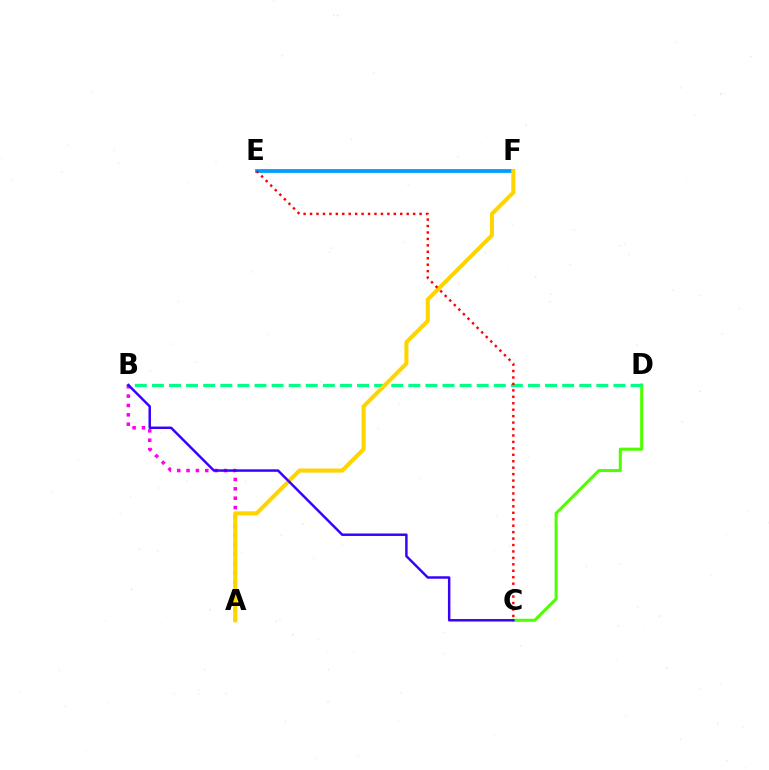{('E', 'F'): [{'color': '#009eff', 'line_style': 'solid', 'thickness': 2.73}], ('C', 'D'): [{'color': '#4fff00', 'line_style': 'solid', 'thickness': 2.19}], ('A', 'B'): [{'color': '#ff00ed', 'line_style': 'dotted', 'thickness': 2.54}], ('B', 'D'): [{'color': '#00ff86', 'line_style': 'dashed', 'thickness': 2.32}], ('A', 'F'): [{'color': '#ffd500', 'line_style': 'solid', 'thickness': 2.94}], ('B', 'C'): [{'color': '#3700ff', 'line_style': 'solid', 'thickness': 1.77}], ('C', 'E'): [{'color': '#ff0000', 'line_style': 'dotted', 'thickness': 1.75}]}